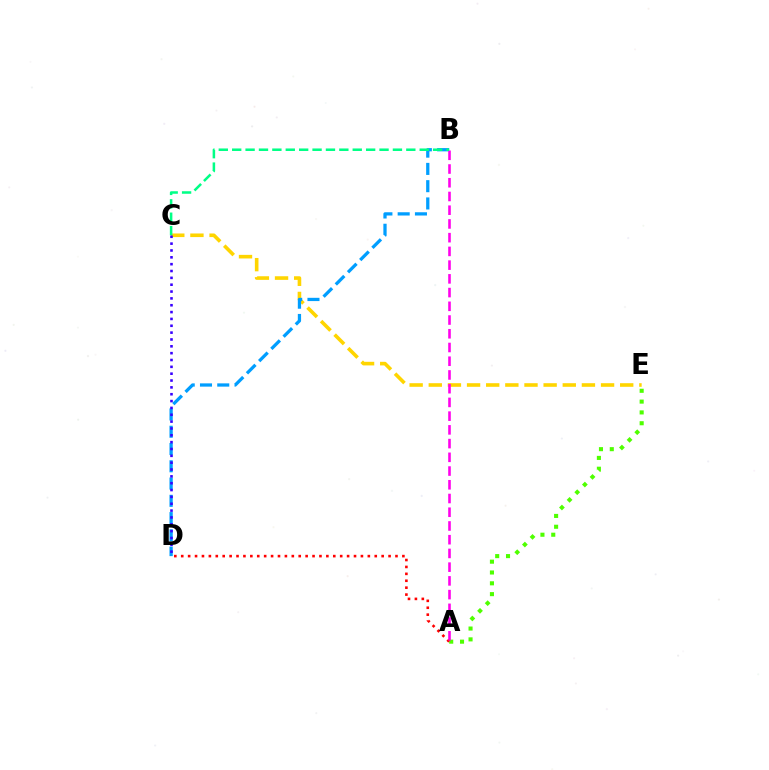{('C', 'E'): [{'color': '#ffd500', 'line_style': 'dashed', 'thickness': 2.6}], ('A', 'E'): [{'color': '#4fff00', 'line_style': 'dotted', 'thickness': 2.94}], ('A', 'D'): [{'color': '#ff0000', 'line_style': 'dotted', 'thickness': 1.88}], ('B', 'D'): [{'color': '#009eff', 'line_style': 'dashed', 'thickness': 2.35}], ('A', 'B'): [{'color': '#ff00ed', 'line_style': 'dashed', 'thickness': 1.87}], ('B', 'C'): [{'color': '#00ff86', 'line_style': 'dashed', 'thickness': 1.82}], ('C', 'D'): [{'color': '#3700ff', 'line_style': 'dotted', 'thickness': 1.86}]}